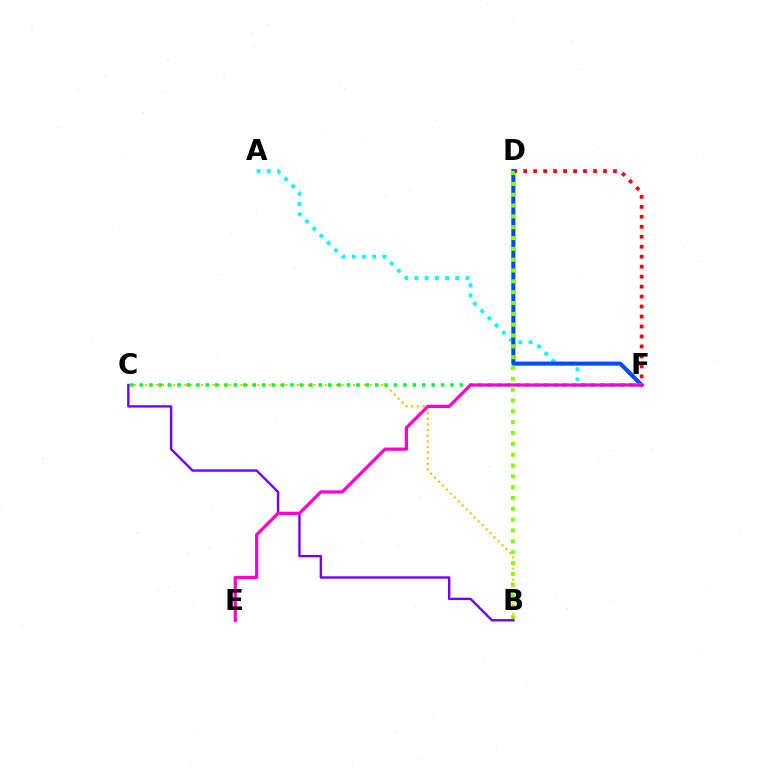{('D', 'F'): [{'color': '#ff0000', 'line_style': 'dotted', 'thickness': 2.71}, {'color': '#004bff', 'line_style': 'solid', 'thickness': 2.93}], ('A', 'F'): [{'color': '#00fff6', 'line_style': 'dotted', 'thickness': 2.78}], ('B', 'C'): [{'color': '#ffbd00', 'line_style': 'dotted', 'thickness': 1.52}, {'color': '#7200ff', 'line_style': 'solid', 'thickness': 1.72}], ('B', 'D'): [{'color': '#84ff00', 'line_style': 'dotted', 'thickness': 2.94}], ('C', 'F'): [{'color': '#00ff39', 'line_style': 'dotted', 'thickness': 2.56}], ('E', 'F'): [{'color': '#ff00cf', 'line_style': 'solid', 'thickness': 2.34}]}